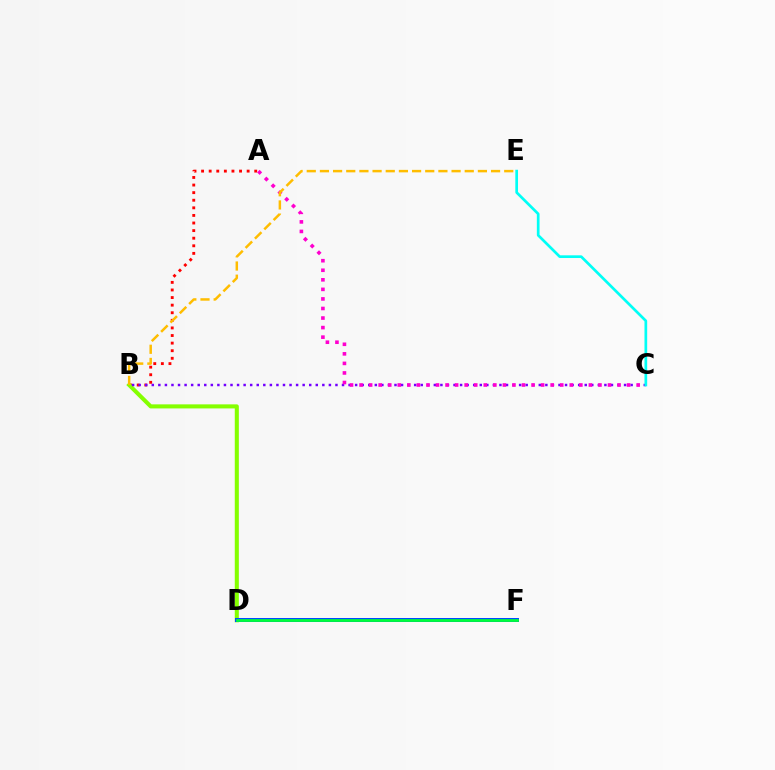{('A', 'B'): [{'color': '#ff0000', 'line_style': 'dotted', 'thickness': 2.06}], ('B', 'D'): [{'color': '#84ff00', 'line_style': 'solid', 'thickness': 2.92}], ('D', 'F'): [{'color': '#004bff', 'line_style': 'solid', 'thickness': 2.88}, {'color': '#00ff39', 'line_style': 'solid', 'thickness': 1.98}], ('B', 'C'): [{'color': '#7200ff', 'line_style': 'dotted', 'thickness': 1.78}], ('A', 'C'): [{'color': '#ff00cf', 'line_style': 'dotted', 'thickness': 2.6}], ('C', 'E'): [{'color': '#00fff6', 'line_style': 'solid', 'thickness': 1.94}], ('B', 'E'): [{'color': '#ffbd00', 'line_style': 'dashed', 'thickness': 1.79}]}